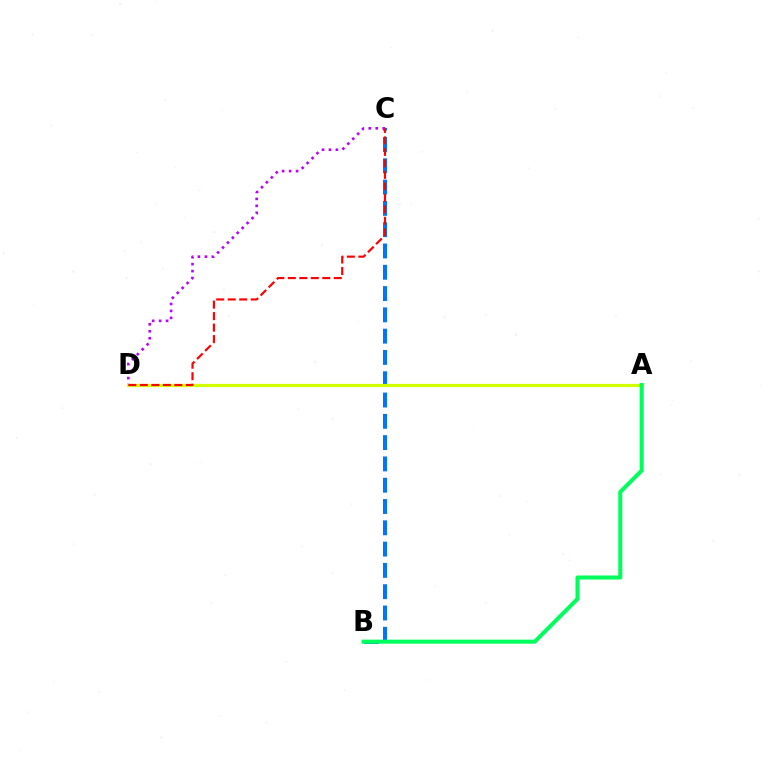{('B', 'C'): [{'color': '#0074ff', 'line_style': 'dashed', 'thickness': 2.89}], ('C', 'D'): [{'color': '#b900ff', 'line_style': 'dotted', 'thickness': 1.89}, {'color': '#ff0000', 'line_style': 'dashed', 'thickness': 1.56}], ('A', 'D'): [{'color': '#d1ff00', 'line_style': 'solid', 'thickness': 2.31}], ('A', 'B'): [{'color': '#00ff5c', 'line_style': 'solid', 'thickness': 2.92}]}